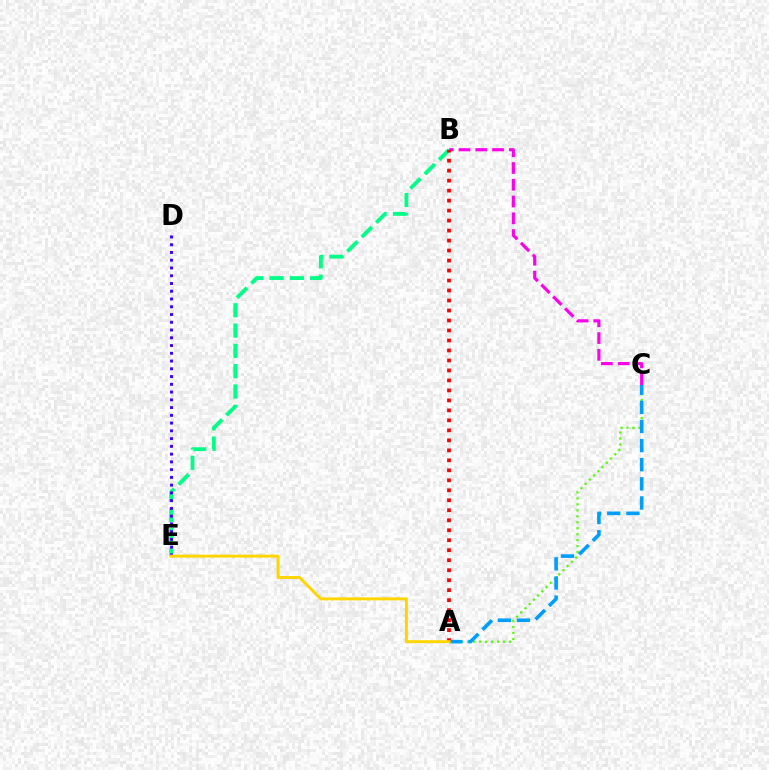{('B', 'E'): [{'color': '#00ff86', 'line_style': 'dashed', 'thickness': 2.76}], ('A', 'C'): [{'color': '#4fff00', 'line_style': 'dotted', 'thickness': 1.62}, {'color': '#009eff', 'line_style': 'dashed', 'thickness': 2.6}], ('B', 'C'): [{'color': '#ff00ed', 'line_style': 'dashed', 'thickness': 2.28}], ('D', 'E'): [{'color': '#3700ff', 'line_style': 'dotted', 'thickness': 2.11}], ('A', 'B'): [{'color': '#ff0000', 'line_style': 'dotted', 'thickness': 2.71}], ('A', 'E'): [{'color': '#ffd500', 'line_style': 'solid', 'thickness': 2.12}]}